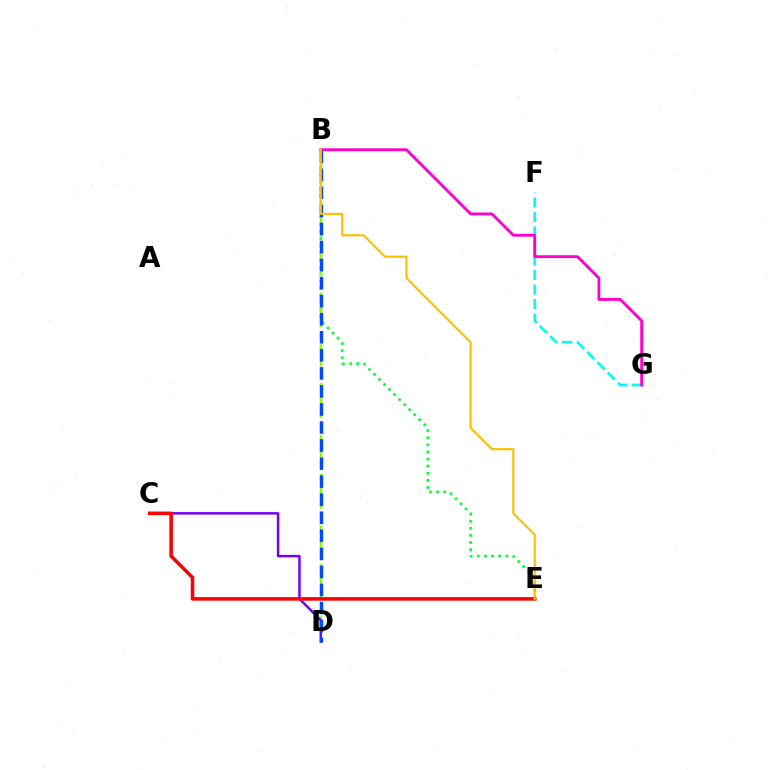{('F', 'G'): [{'color': '#00fff6', 'line_style': 'dashed', 'thickness': 1.97}], ('B', 'E'): [{'color': '#00ff39', 'line_style': 'dotted', 'thickness': 1.93}, {'color': '#ffbd00', 'line_style': 'solid', 'thickness': 1.53}], ('B', 'D'): [{'color': '#84ff00', 'line_style': 'dashed', 'thickness': 1.76}, {'color': '#004bff', 'line_style': 'dashed', 'thickness': 2.45}], ('C', 'D'): [{'color': '#7200ff', 'line_style': 'solid', 'thickness': 1.77}], ('B', 'G'): [{'color': '#ff00cf', 'line_style': 'solid', 'thickness': 2.04}], ('C', 'E'): [{'color': '#ff0000', 'line_style': 'solid', 'thickness': 2.56}]}